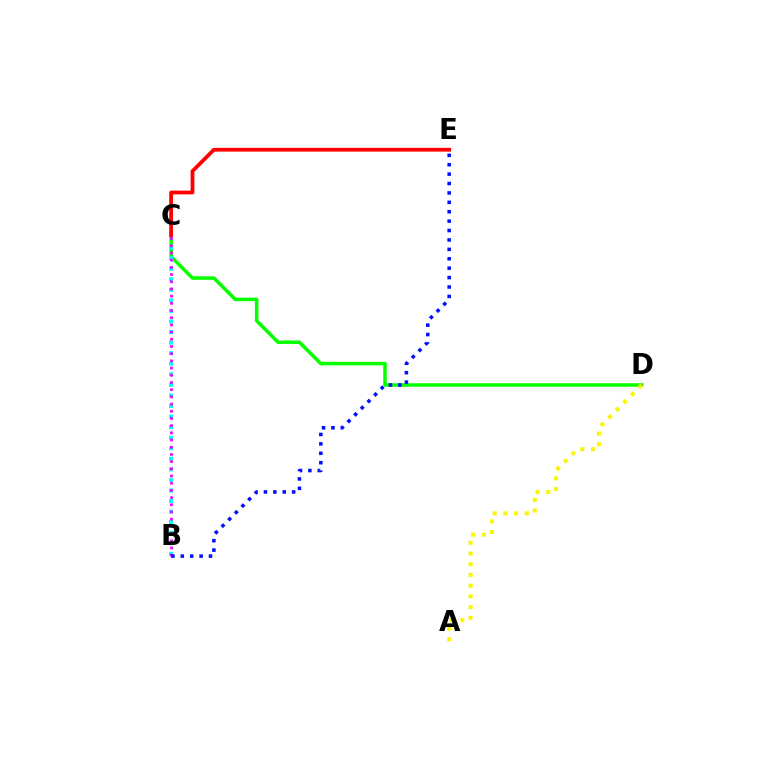{('C', 'D'): [{'color': '#08ff00', 'line_style': 'solid', 'thickness': 2.54}], ('B', 'C'): [{'color': '#00fff6', 'line_style': 'dotted', 'thickness': 2.87}, {'color': '#ee00ff', 'line_style': 'dotted', 'thickness': 1.95}], ('A', 'D'): [{'color': '#fcf500', 'line_style': 'dotted', 'thickness': 2.91}], ('B', 'E'): [{'color': '#0010ff', 'line_style': 'dotted', 'thickness': 2.56}], ('C', 'E'): [{'color': '#ff0000', 'line_style': 'solid', 'thickness': 2.71}]}